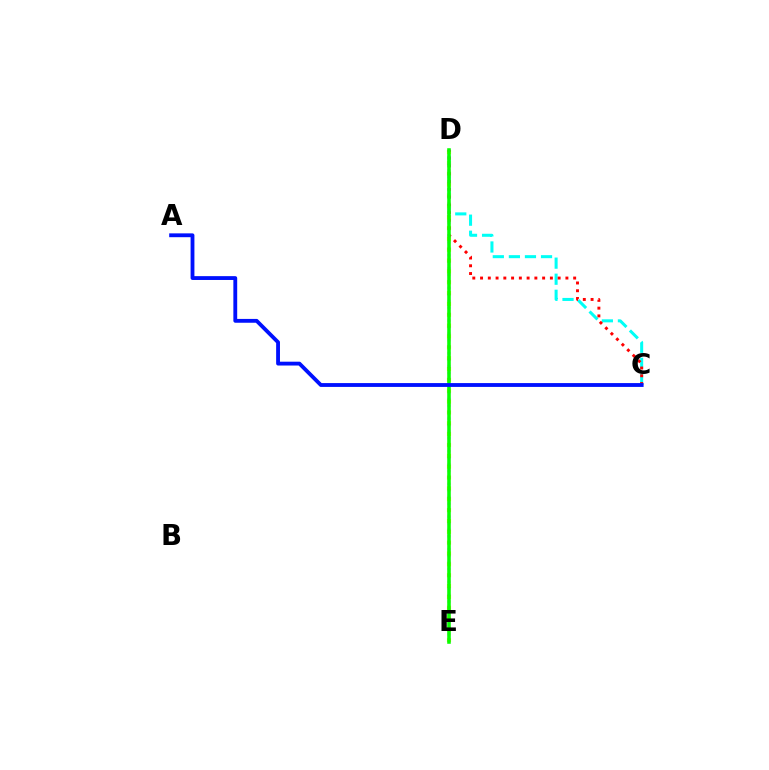{('D', 'E'): [{'color': '#fcf500', 'line_style': 'dotted', 'thickness': 2.95}, {'color': '#ee00ff', 'line_style': 'dotted', 'thickness': 1.78}, {'color': '#08ff00', 'line_style': 'solid', 'thickness': 2.57}], ('C', 'D'): [{'color': '#00fff6', 'line_style': 'dashed', 'thickness': 2.18}, {'color': '#ff0000', 'line_style': 'dotted', 'thickness': 2.11}], ('A', 'C'): [{'color': '#0010ff', 'line_style': 'solid', 'thickness': 2.76}]}